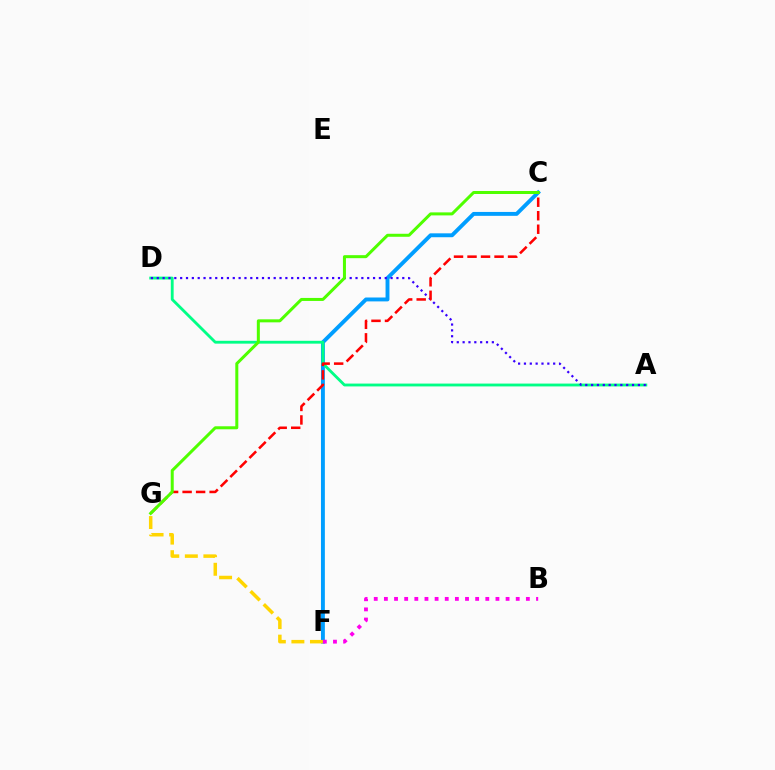{('C', 'F'): [{'color': '#009eff', 'line_style': 'solid', 'thickness': 2.81}], ('A', 'D'): [{'color': '#00ff86', 'line_style': 'solid', 'thickness': 2.04}, {'color': '#3700ff', 'line_style': 'dotted', 'thickness': 1.59}], ('F', 'G'): [{'color': '#ffd500', 'line_style': 'dashed', 'thickness': 2.52}], ('B', 'F'): [{'color': '#ff00ed', 'line_style': 'dotted', 'thickness': 2.76}], ('C', 'G'): [{'color': '#ff0000', 'line_style': 'dashed', 'thickness': 1.83}, {'color': '#4fff00', 'line_style': 'solid', 'thickness': 2.17}]}